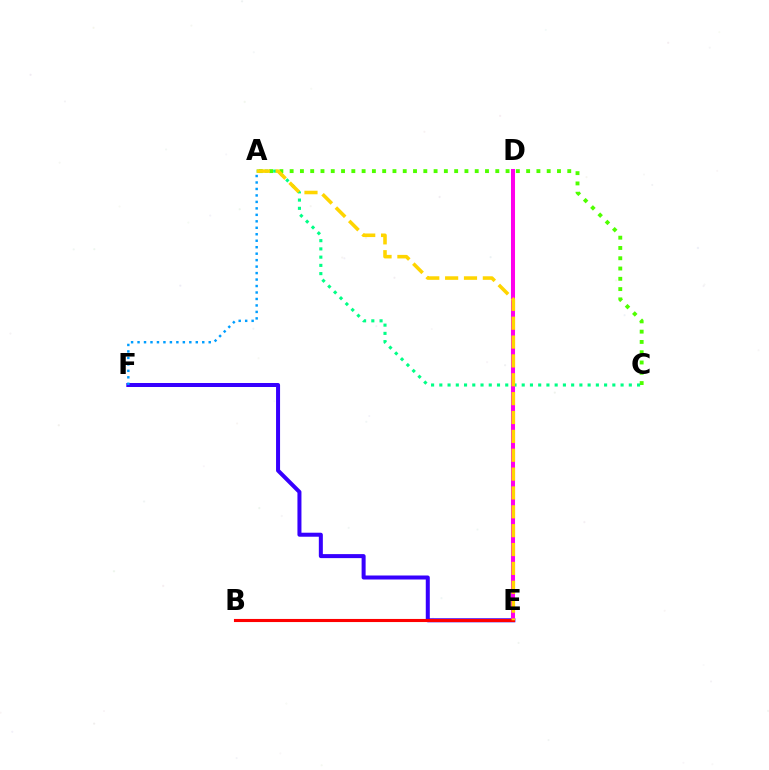{('A', 'C'): [{'color': '#4fff00', 'line_style': 'dotted', 'thickness': 2.79}, {'color': '#00ff86', 'line_style': 'dotted', 'thickness': 2.24}], ('E', 'F'): [{'color': '#3700ff', 'line_style': 'solid', 'thickness': 2.89}], ('D', 'E'): [{'color': '#ff00ed', 'line_style': 'solid', 'thickness': 2.9}], ('B', 'E'): [{'color': '#ff0000', 'line_style': 'solid', 'thickness': 2.23}], ('A', 'E'): [{'color': '#ffd500', 'line_style': 'dashed', 'thickness': 2.56}], ('A', 'F'): [{'color': '#009eff', 'line_style': 'dotted', 'thickness': 1.76}]}